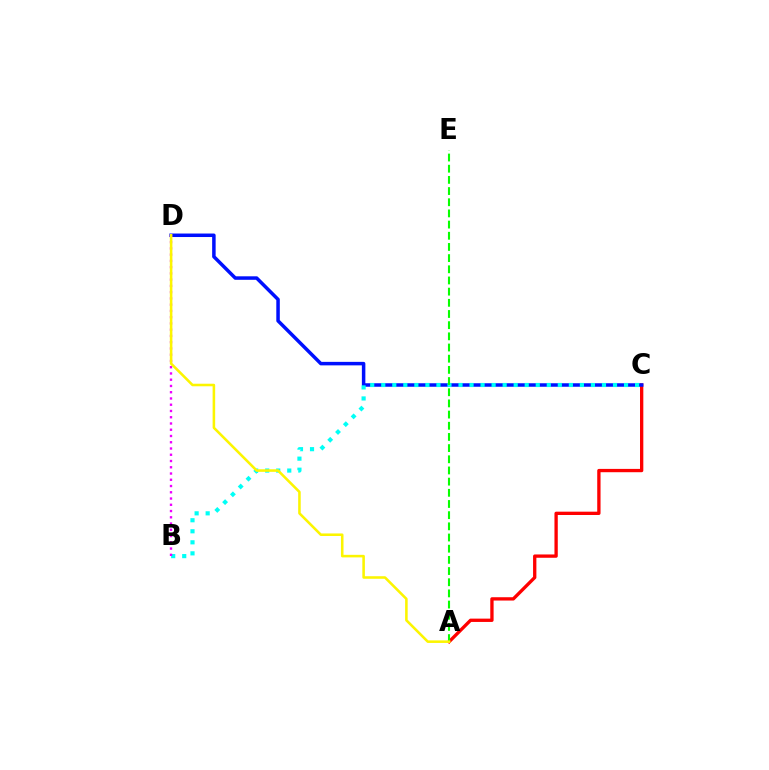{('A', 'C'): [{'color': '#ff0000', 'line_style': 'solid', 'thickness': 2.39}], ('C', 'D'): [{'color': '#0010ff', 'line_style': 'solid', 'thickness': 2.52}], ('B', 'C'): [{'color': '#00fff6', 'line_style': 'dotted', 'thickness': 3.0}], ('B', 'D'): [{'color': '#ee00ff', 'line_style': 'dotted', 'thickness': 1.7}], ('A', 'E'): [{'color': '#08ff00', 'line_style': 'dashed', 'thickness': 1.52}], ('A', 'D'): [{'color': '#fcf500', 'line_style': 'solid', 'thickness': 1.84}]}